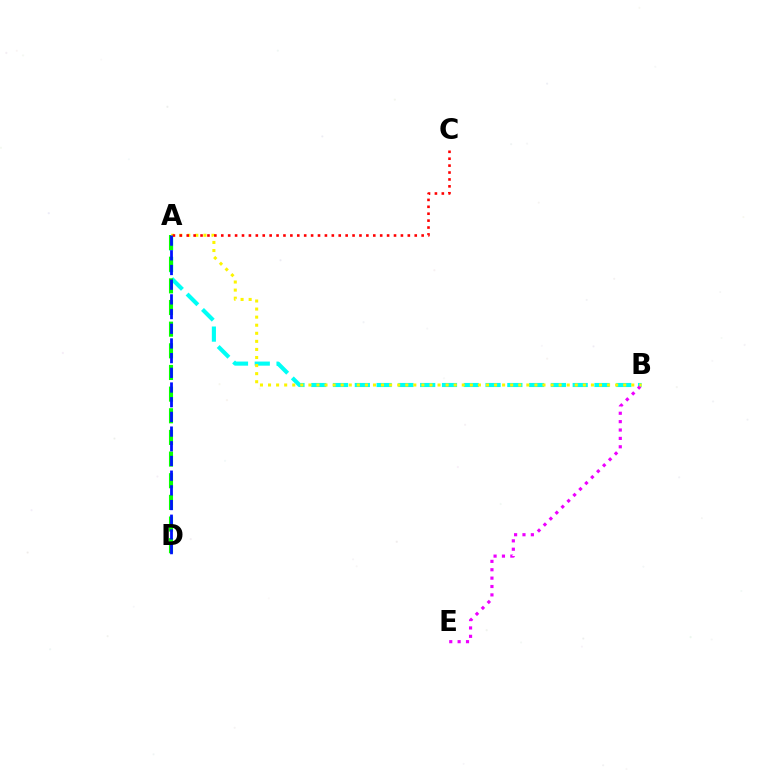{('A', 'B'): [{'color': '#00fff6', 'line_style': 'dashed', 'thickness': 2.96}, {'color': '#fcf500', 'line_style': 'dotted', 'thickness': 2.19}], ('A', 'D'): [{'color': '#08ff00', 'line_style': 'dashed', 'thickness': 2.94}, {'color': '#0010ff', 'line_style': 'dashed', 'thickness': 2.0}], ('B', 'E'): [{'color': '#ee00ff', 'line_style': 'dotted', 'thickness': 2.28}], ('A', 'C'): [{'color': '#ff0000', 'line_style': 'dotted', 'thickness': 1.88}]}